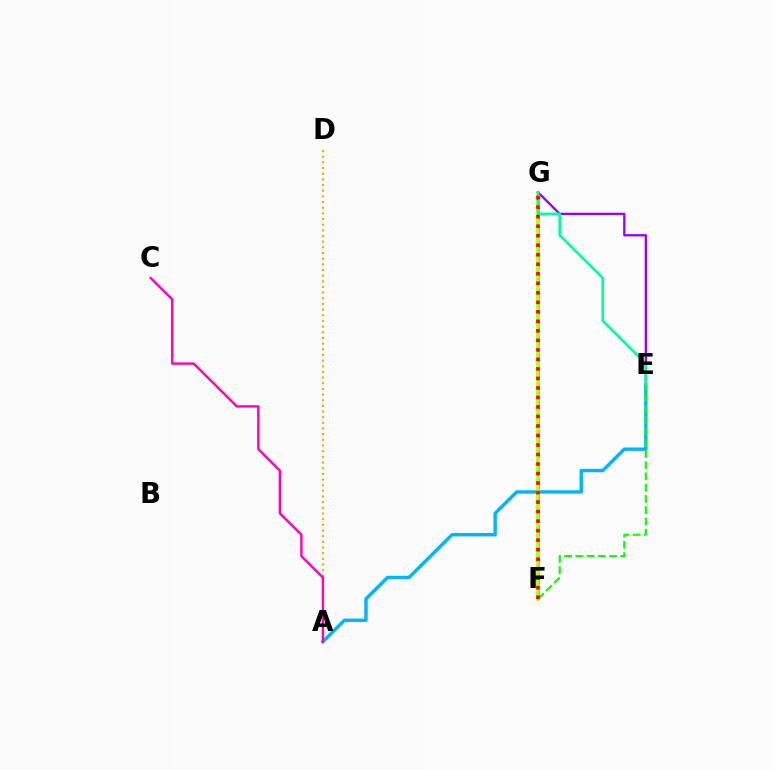{('A', 'E'): [{'color': '#00b5ff', 'line_style': 'solid', 'thickness': 2.45}], ('F', 'G'): [{'color': '#0010ff', 'line_style': 'dashed', 'thickness': 2.15}, {'color': '#b3ff00', 'line_style': 'solid', 'thickness': 2.68}, {'color': '#ff0000', 'line_style': 'dotted', 'thickness': 2.58}], ('E', 'F'): [{'color': '#08ff00', 'line_style': 'dashed', 'thickness': 1.53}], ('A', 'D'): [{'color': '#ffa500', 'line_style': 'dotted', 'thickness': 1.54}], ('E', 'G'): [{'color': '#9b00ff', 'line_style': 'solid', 'thickness': 1.68}, {'color': '#00ff9d', 'line_style': 'solid', 'thickness': 1.93}], ('A', 'C'): [{'color': '#ff00bd', 'line_style': 'solid', 'thickness': 1.74}]}